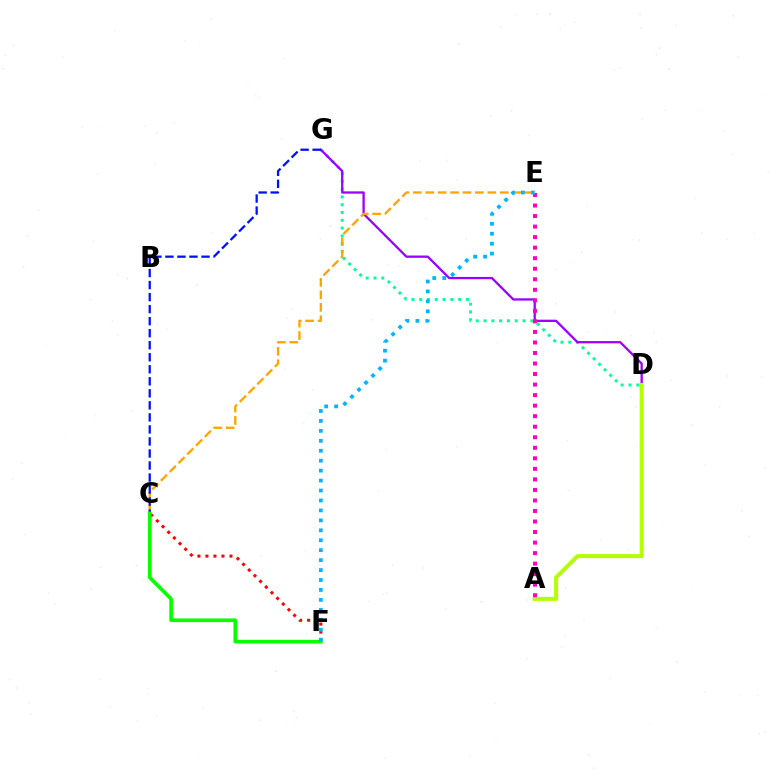{('D', 'G'): [{'color': '#00ff9d', 'line_style': 'dotted', 'thickness': 2.12}, {'color': '#9b00ff', 'line_style': 'solid', 'thickness': 1.65}], ('A', 'D'): [{'color': '#b3ff00', 'line_style': 'solid', 'thickness': 2.9}], ('C', 'E'): [{'color': '#ffa500', 'line_style': 'dashed', 'thickness': 1.69}], ('C', 'F'): [{'color': '#ff0000', 'line_style': 'dotted', 'thickness': 2.18}, {'color': '#08ff00', 'line_style': 'solid', 'thickness': 2.62}], ('A', 'E'): [{'color': '#ff00bd', 'line_style': 'dotted', 'thickness': 2.86}], ('C', 'G'): [{'color': '#0010ff', 'line_style': 'dashed', 'thickness': 1.63}], ('E', 'F'): [{'color': '#00b5ff', 'line_style': 'dotted', 'thickness': 2.7}]}